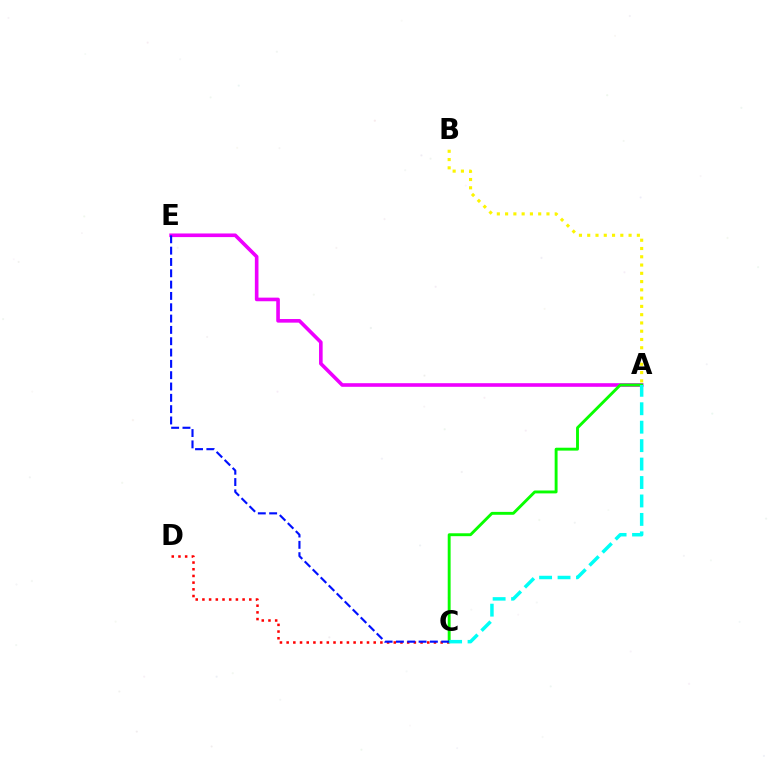{('A', 'E'): [{'color': '#ee00ff', 'line_style': 'solid', 'thickness': 2.61}], ('C', 'D'): [{'color': '#ff0000', 'line_style': 'dotted', 'thickness': 1.82}], ('A', 'C'): [{'color': '#08ff00', 'line_style': 'solid', 'thickness': 2.08}, {'color': '#00fff6', 'line_style': 'dashed', 'thickness': 2.51}], ('A', 'B'): [{'color': '#fcf500', 'line_style': 'dotted', 'thickness': 2.25}], ('C', 'E'): [{'color': '#0010ff', 'line_style': 'dashed', 'thickness': 1.54}]}